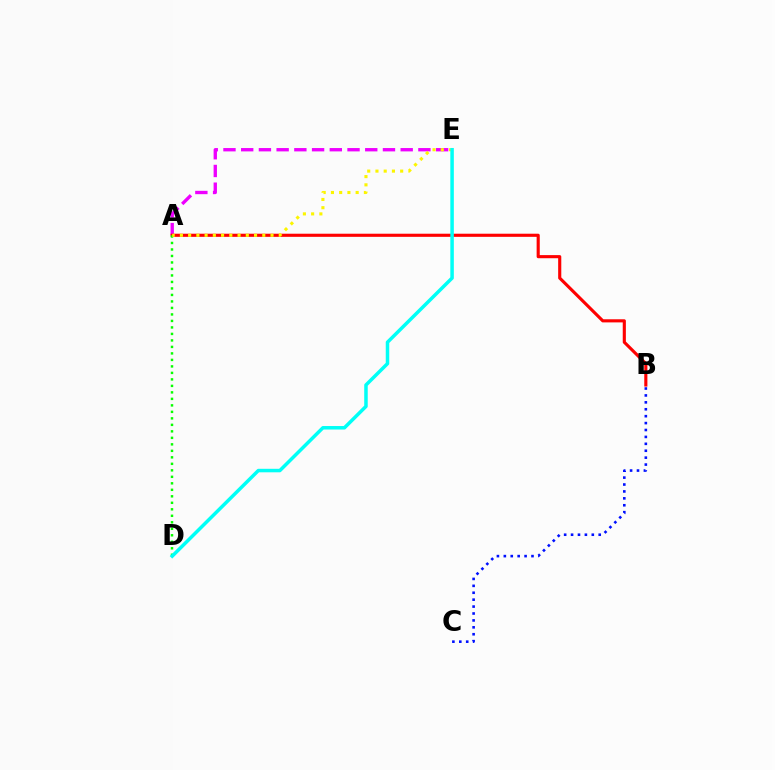{('A', 'E'): [{'color': '#ee00ff', 'line_style': 'dashed', 'thickness': 2.41}, {'color': '#fcf500', 'line_style': 'dotted', 'thickness': 2.24}], ('A', 'B'): [{'color': '#ff0000', 'line_style': 'solid', 'thickness': 2.25}], ('B', 'C'): [{'color': '#0010ff', 'line_style': 'dotted', 'thickness': 1.88}], ('A', 'D'): [{'color': '#08ff00', 'line_style': 'dotted', 'thickness': 1.76}], ('D', 'E'): [{'color': '#00fff6', 'line_style': 'solid', 'thickness': 2.52}]}